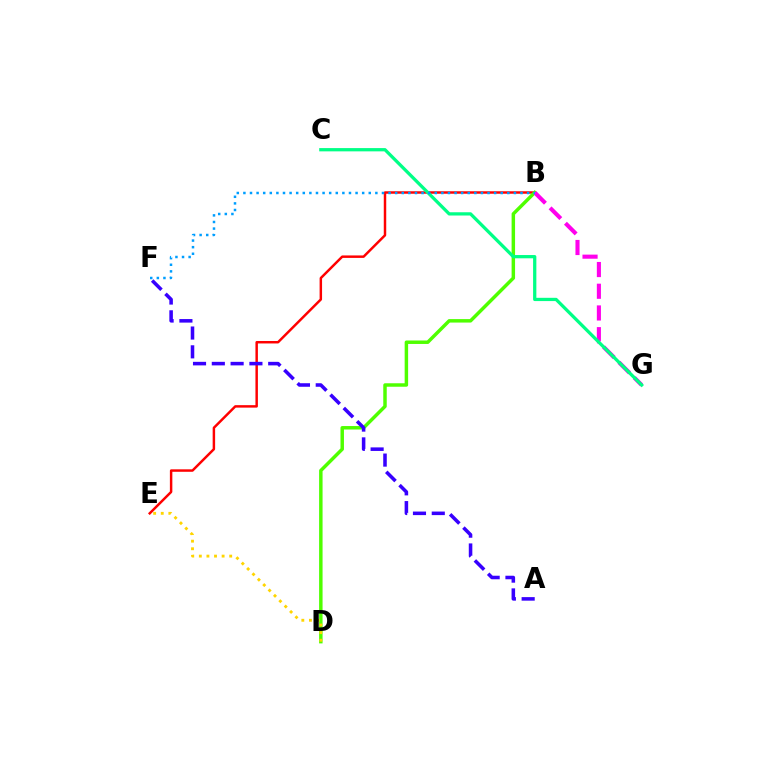{('B', 'E'): [{'color': '#ff0000', 'line_style': 'solid', 'thickness': 1.78}], ('B', 'D'): [{'color': '#4fff00', 'line_style': 'solid', 'thickness': 2.5}], ('D', 'E'): [{'color': '#ffd500', 'line_style': 'dotted', 'thickness': 2.06}], ('A', 'F'): [{'color': '#3700ff', 'line_style': 'dashed', 'thickness': 2.55}], ('B', 'G'): [{'color': '#ff00ed', 'line_style': 'dashed', 'thickness': 2.95}], ('C', 'G'): [{'color': '#00ff86', 'line_style': 'solid', 'thickness': 2.35}], ('B', 'F'): [{'color': '#009eff', 'line_style': 'dotted', 'thickness': 1.79}]}